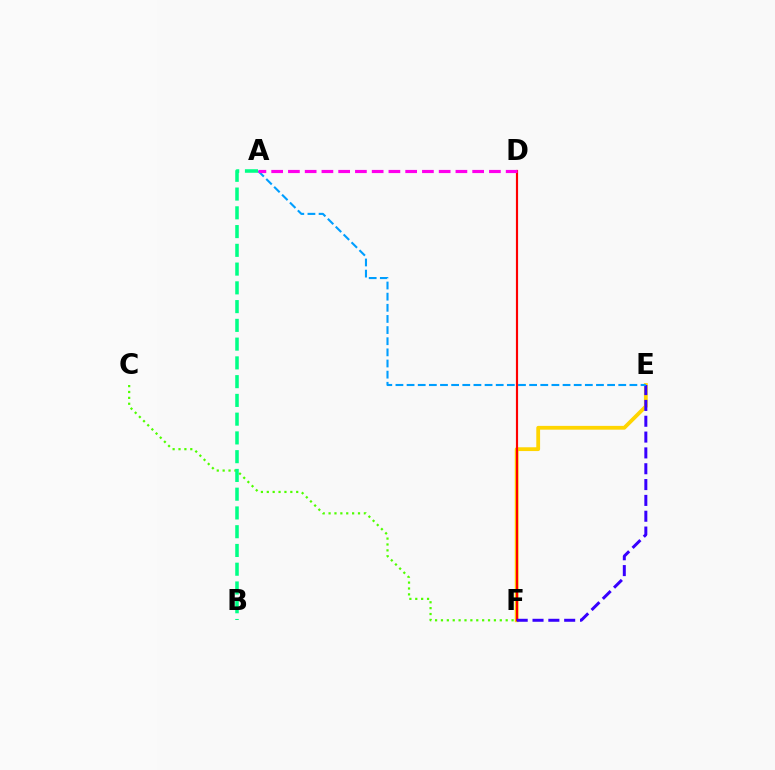{('C', 'F'): [{'color': '#4fff00', 'line_style': 'dotted', 'thickness': 1.6}], ('E', 'F'): [{'color': '#ffd500', 'line_style': 'solid', 'thickness': 2.73}, {'color': '#3700ff', 'line_style': 'dashed', 'thickness': 2.15}], ('D', 'F'): [{'color': '#ff0000', 'line_style': 'solid', 'thickness': 1.56}], ('A', 'E'): [{'color': '#009eff', 'line_style': 'dashed', 'thickness': 1.51}], ('A', 'B'): [{'color': '#00ff86', 'line_style': 'dashed', 'thickness': 2.55}], ('A', 'D'): [{'color': '#ff00ed', 'line_style': 'dashed', 'thickness': 2.28}]}